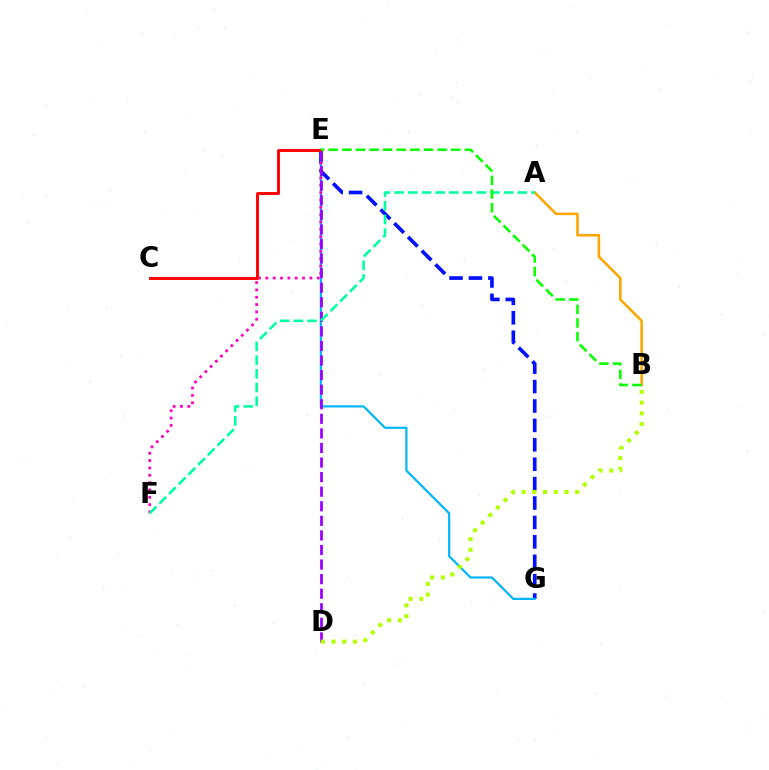{('E', 'G'): [{'color': '#0010ff', 'line_style': 'dashed', 'thickness': 2.64}, {'color': '#00b5ff', 'line_style': 'solid', 'thickness': 1.58}], ('E', 'F'): [{'color': '#ff00bd', 'line_style': 'dotted', 'thickness': 1.99}], ('C', 'E'): [{'color': '#ff0000', 'line_style': 'solid', 'thickness': 2.08}], ('A', 'B'): [{'color': '#ffa500', 'line_style': 'solid', 'thickness': 1.83}], ('D', 'E'): [{'color': '#9b00ff', 'line_style': 'dashed', 'thickness': 1.98}], ('B', 'D'): [{'color': '#b3ff00', 'line_style': 'dotted', 'thickness': 2.91}], ('A', 'F'): [{'color': '#00ff9d', 'line_style': 'dashed', 'thickness': 1.86}], ('B', 'E'): [{'color': '#08ff00', 'line_style': 'dashed', 'thickness': 1.85}]}